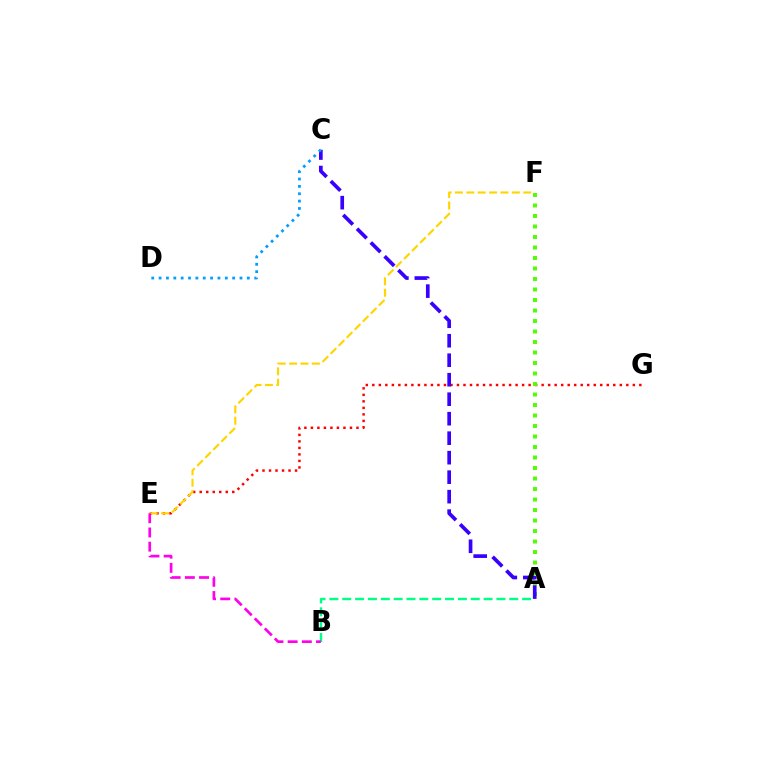{('E', 'G'): [{'color': '#ff0000', 'line_style': 'dotted', 'thickness': 1.77}], ('A', 'F'): [{'color': '#4fff00', 'line_style': 'dotted', 'thickness': 2.85}], ('A', 'C'): [{'color': '#3700ff', 'line_style': 'dashed', 'thickness': 2.65}], ('A', 'B'): [{'color': '#00ff86', 'line_style': 'dashed', 'thickness': 1.75}], ('C', 'D'): [{'color': '#009eff', 'line_style': 'dotted', 'thickness': 2.0}], ('E', 'F'): [{'color': '#ffd500', 'line_style': 'dashed', 'thickness': 1.55}], ('B', 'E'): [{'color': '#ff00ed', 'line_style': 'dashed', 'thickness': 1.93}]}